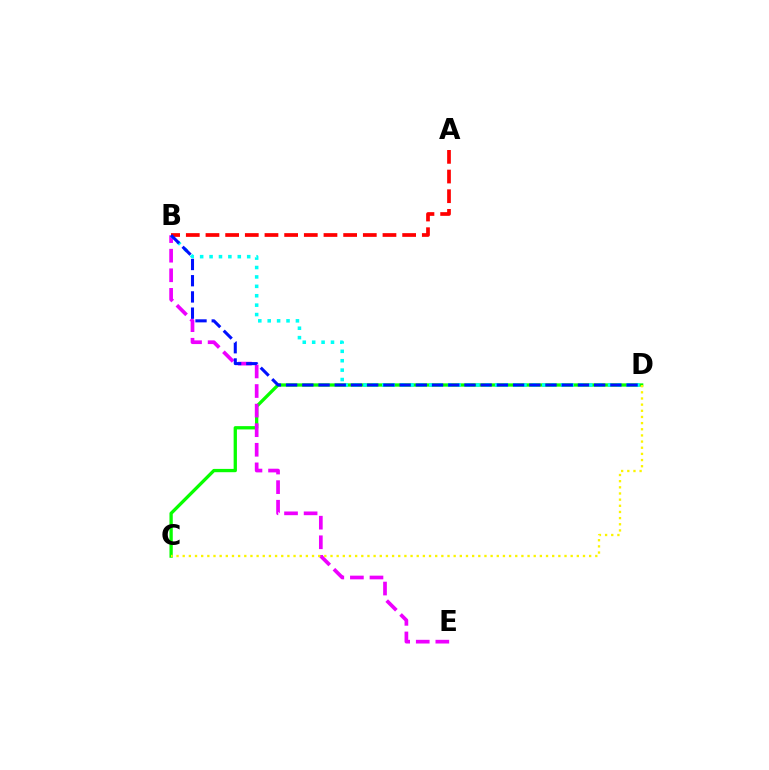{('C', 'D'): [{'color': '#08ff00', 'line_style': 'solid', 'thickness': 2.38}, {'color': '#fcf500', 'line_style': 'dotted', 'thickness': 1.67}], ('B', 'E'): [{'color': '#ee00ff', 'line_style': 'dashed', 'thickness': 2.66}], ('B', 'D'): [{'color': '#00fff6', 'line_style': 'dotted', 'thickness': 2.56}, {'color': '#0010ff', 'line_style': 'dashed', 'thickness': 2.2}], ('A', 'B'): [{'color': '#ff0000', 'line_style': 'dashed', 'thickness': 2.67}]}